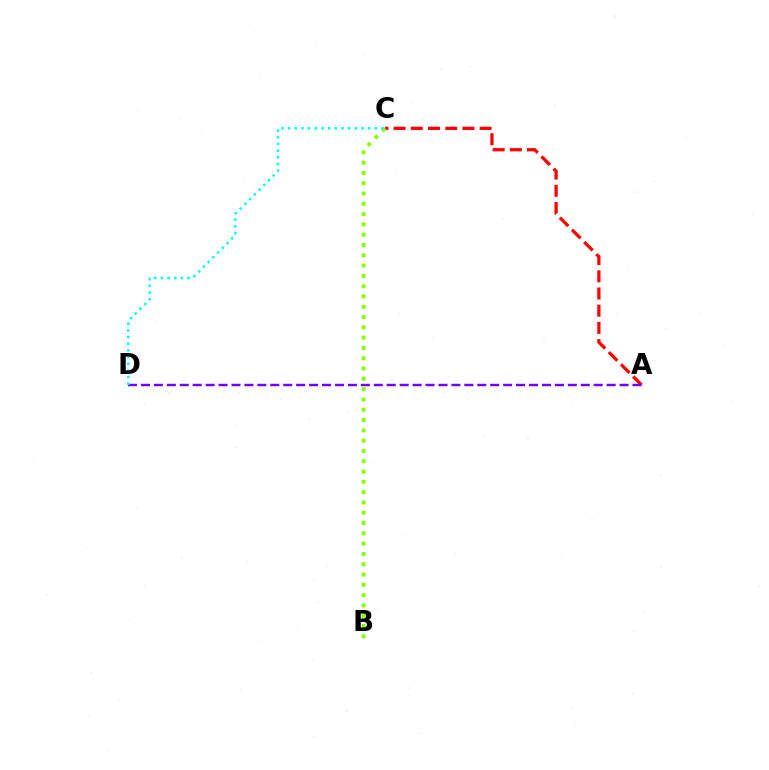{('A', 'C'): [{'color': '#ff0000', 'line_style': 'dashed', 'thickness': 2.34}], ('A', 'D'): [{'color': '#7200ff', 'line_style': 'dashed', 'thickness': 1.76}], ('B', 'C'): [{'color': '#84ff00', 'line_style': 'dotted', 'thickness': 2.8}], ('C', 'D'): [{'color': '#00fff6', 'line_style': 'dotted', 'thickness': 1.81}]}